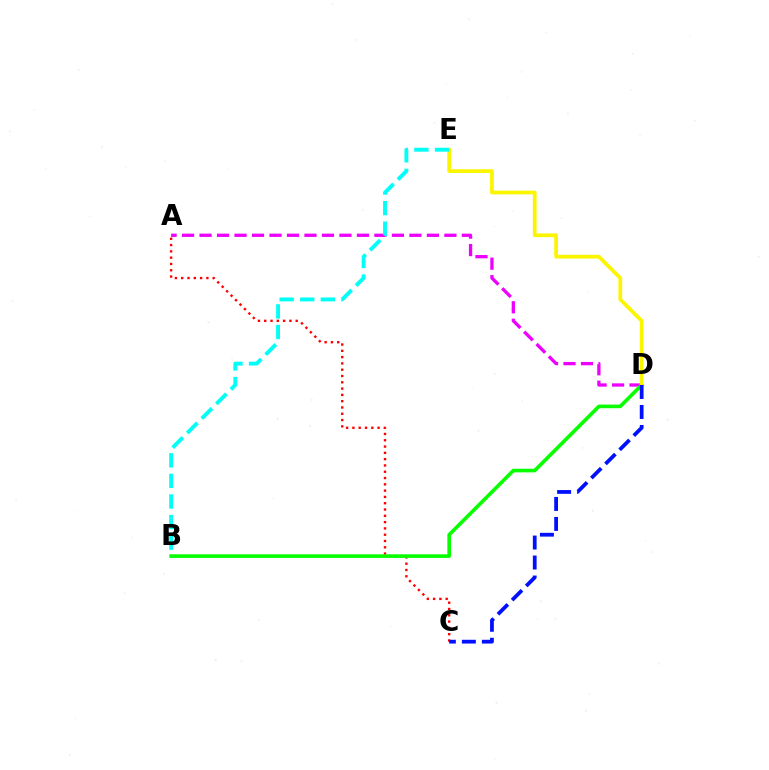{('A', 'C'): [{'color': '#ff0000', 'line_style': 'dotted', 'thickness': 1.71}], ('A', 'D'): [{'color': '#ee00ff', 'line_style': 'dashed', 'thickness': 2.38}], ('B', 'D'): [{'color': '#08ff00', 'line_style': 'solid', 'thickness': 2.62}], ('D', 'E'): [{'color': '#fcf500', 'line_style': 'solid', 'thickness': 2.69}], ('B', 'E'): [{'color': '#00fff6', 'line_style': 'dashed', 'thickness': 2.79}], ('C', 'D'): [{'color': '#0010ff', 'line_style': 'dashed', 'thickness': 2.72}]}